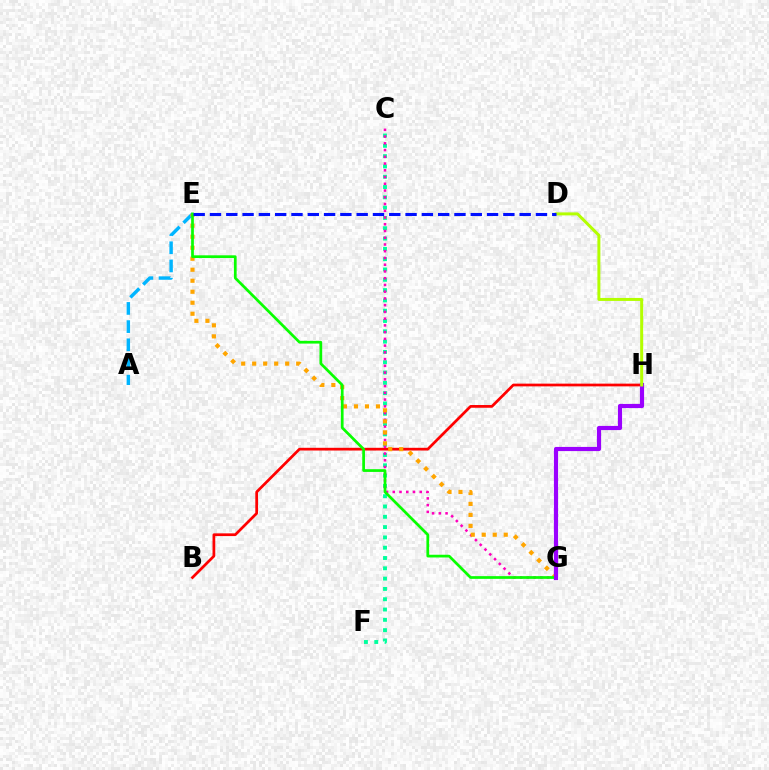{('B', 'H'): [{'color': '#ff0000', 'line_style': 'solid', 'thickness': 1.97}], ('C', 'F'): [{'color': '#00ff9d', 'line_style': 'dotted', 'thickness': 2.8}], ('A', 'E'): [{'color': '#00b5ff', 'line_style': 'dashed', 'thickness': 2.47}], ('C', 'G'): [{'color': '#ff00bd', 'line_style': 'dotted', 'thickness': 1.83}], ('E', 'G'): [{'color': '#ffa500', 'line_style': 'dotted', 'thickness': 2.99}, {'color': '#08ff00', 'line_style': 'solid', 'thickness': 1.96}], ('G', 'H'): [{'color': '#9b00ff', 'line_style': 'solid', 'thickness': 3.0}], ('D', 'H'): [{'color': '#b3ff00', 'line_style': 'solid', 'thickness': 2.15}], ('D', 'E'): [{'color': '#0010ff', 'line_style': 'dashed', 'thickness': 2.21}]}